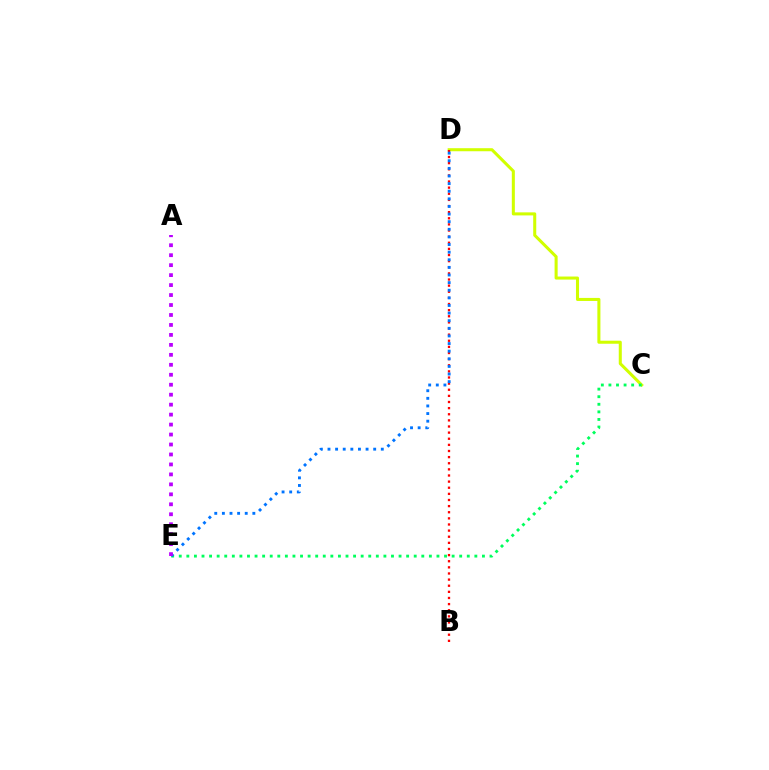{('C', 'D'): [{'color': '#d1ff00', 'line_style': 'solid', 'thickness': 2.19}], ('B', 'D'): [{'color': '#ff0000', 'line_style': 'dotted', 'thickness': 1.66}], ('C', 'E'): [{'color': '#00ff5c', 'line_style': 'dotted', 'thickness': 2.06}], ('D', 'E'): [{'color': '#0074ff', 'line_style': 'dotted', 'thickness': 2.07}], ('A', 'E'): [{'color': '#b900ff', 'line_style': 'dotted', 'thickness': 2.71}]}